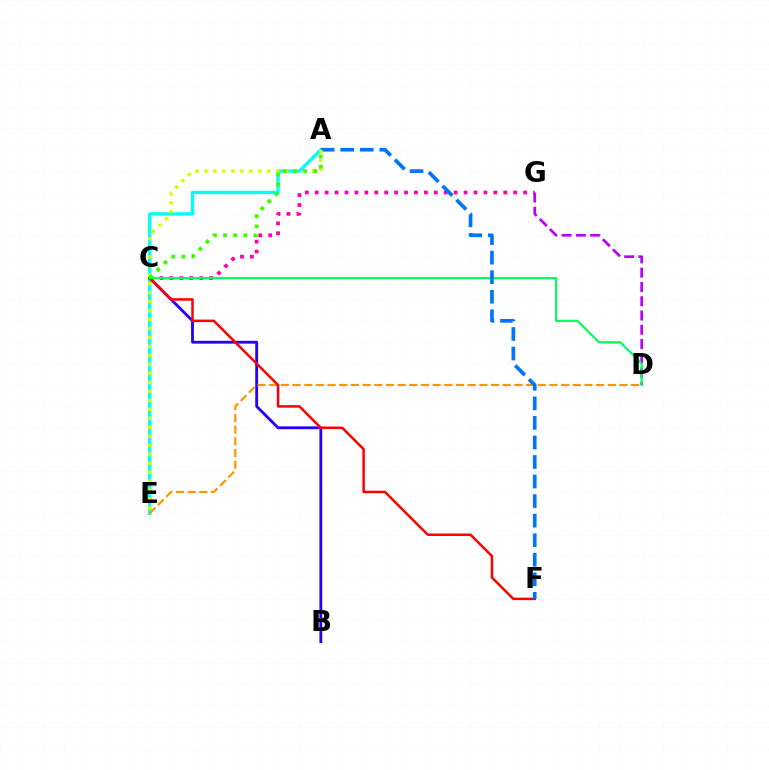{('C', 'G'): [{'color': '#ff00ac', 'line_style': 'dotted', 'thickness': 2.7}], ('A', 'E'): [{'color': '#00fff6', 'line_style': 'solid', 'thickness': 2.4}, {'color': '#d1ff00', 'line_style': 'dotted', 'thickness': 2.44}], ('D', 'G'): [{'color': '#b900ff', 'line_style': 'dashed', 'thickness': 1.94}], ('B', 'C'): [{'color': '#2500ff', 'line_style': 'solid', 'thickness': 2.04}], ('D', 'E'): [{'color': '#ff9400', 'line_style': 'dashed', 'thickness': 1.59}], ('C', 'F'): [{'color': '#ff0000', 'line_style': 'solid', 'thickness': 1.8}], ('C', 'D'): [{'color': '#00ff5c', 'line_style': 'solid', 'thickness': 1.56}], ('A', 'F'): [{'color': '#0074ff', 'line_style': 'dashed', 'thickness': 2.66}], ('A', 'C'): [{'color': '#3dff00', 'line_style': 'dotted', 'thickness': 2.75}]}